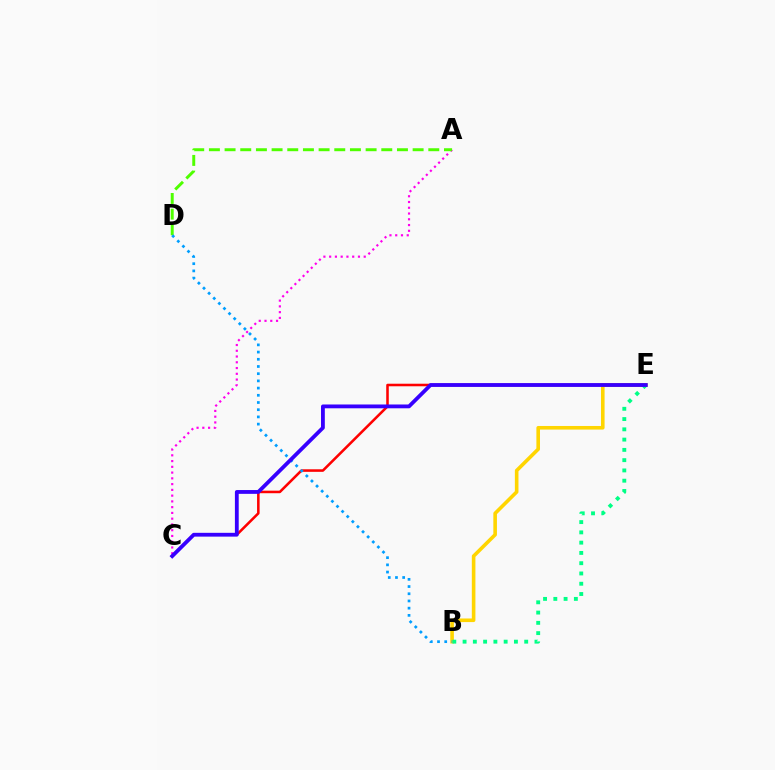{('B', 'E'): [{'color': '#ffd500', 'line_style': 'solid', 'thickness': 2.6}, {'color': '#00ff86', 'line_style': 'dotted', 'thickness': 2.79}], ('A', 'C'): [{'color': '#ff00ed', 'line_style': 'dotted', 'thickness': 1.56}], ('C', 'E'): [{'color': '#ff0000', 'line_style': 'solid', 'thickness': 1.84}, {'color': '#3700ff', 'line_style': 'solid', 'thickness': 2.74}], ('A', 'D'): [{'color': '#4fff00', 'line_style': 'dashed', 'thickness': 2.13}], ('B', 'D'): [{'color': '#009eff', 'line_style': 'dotted', 'thickness': 1.96}]}